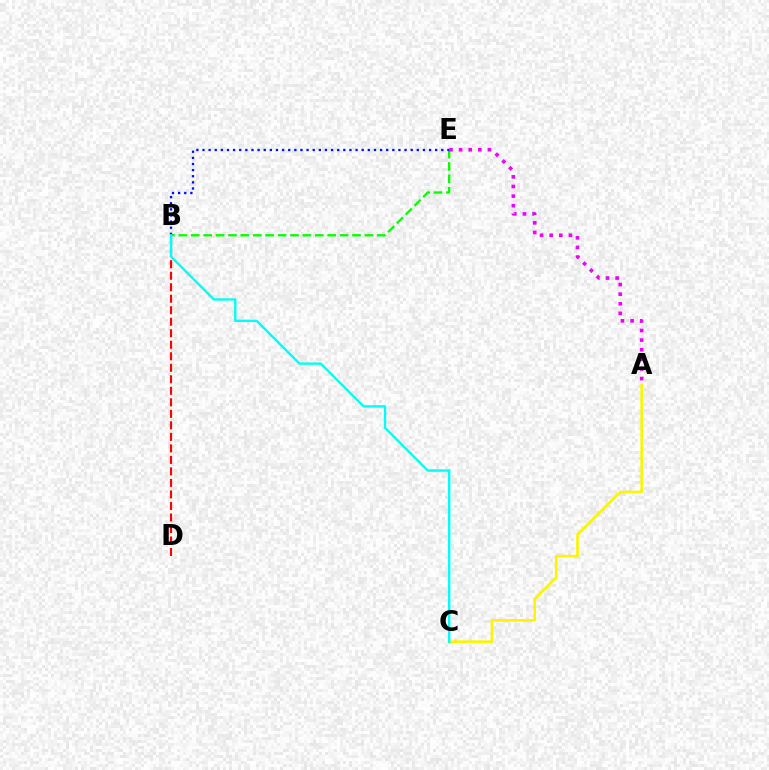{('A', 'C'): [{'color': '#fcf500', 'line_style': 'solid', 'thickness': 1.88}], ('B', 'D'): [{'color': '#ff0000', 'line_style': 'dashed', 'thickness': 1.56}], ('B', 'E'): [{'color': '#08ff00', 'line_style': 'dashed', 'thickness': 1.68}, {'color': '#0010ff', 'line_style': 'dotted', 'thickness': 1.66}], ('B', 'C'): [{'color': '#00fff6', 'line_style': 'solid', 'thickness': 1.72}], ('A', 'E'): [{'color': '#ee00ff', 'line_style': 'dotted', 'thickness': 2.61}]}